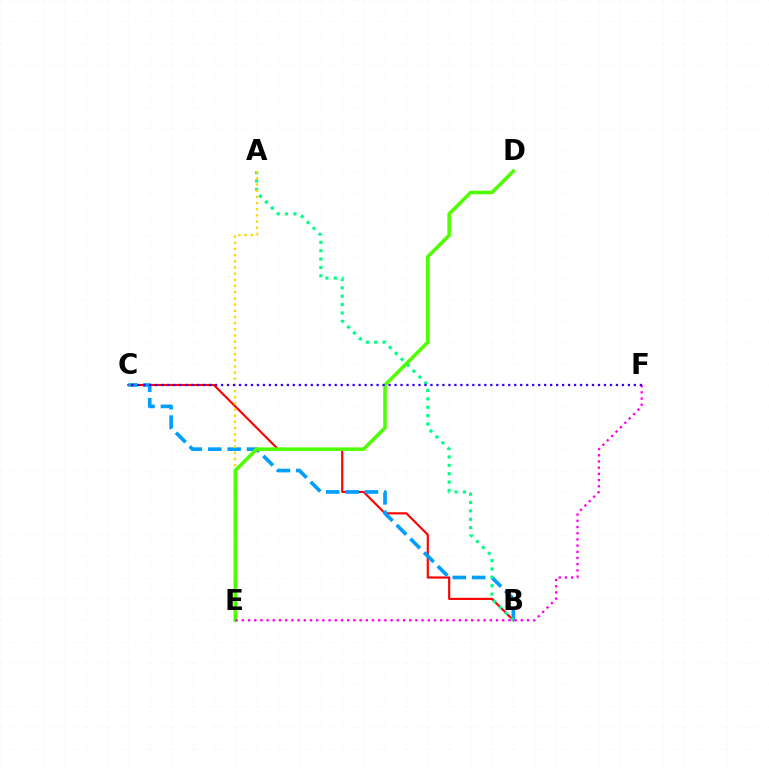{('B', 'C'): [{'color': '#ff0000', 'line_style': 'solid', 'thickness': 1.55}, {'color': '#009eff', 'line_style': 'dashed', 'thickness': 2.63}], ('A', 'B'): [{'color': '#00ff86', 'line_style': 'dotted', 'thickness': 2.27}], ('A', 'E'): [{'color': '#ffd500', 'line_style': 'dotted', 'thickness': 1.68}], ('D', 'E'): [{'color': '#4fff00', 'line_style': 'solid', 'thickness': 2.56}], ('E', 'F'): [{'color': '#ff00ed', 'line_style': 'dotted', 'thickness': 1.68}], ('C', 'F'): [{'color': '#3700ff', 'line_style': 'dotted', 'thickness': 1.63}]}